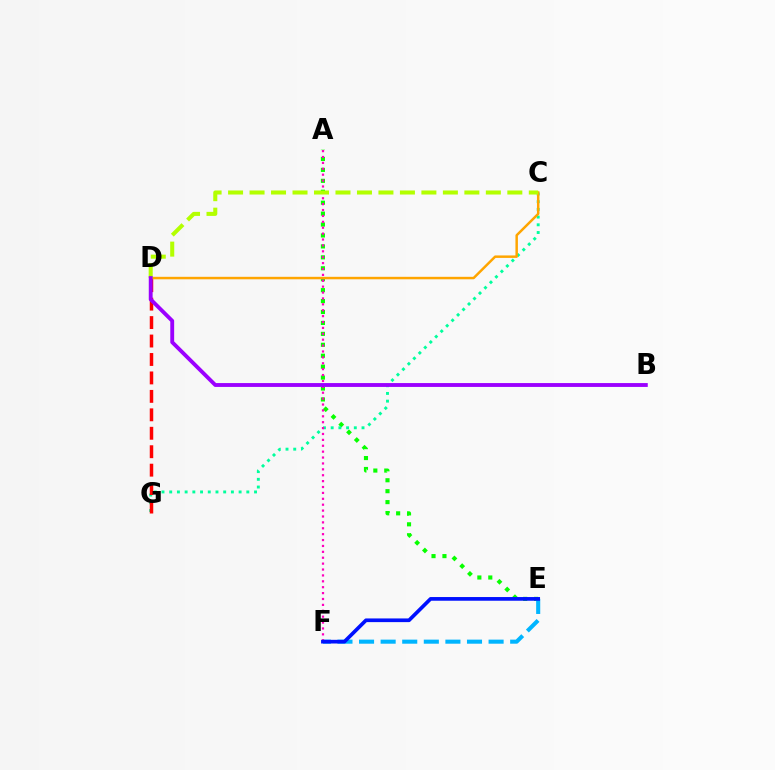{('A', 'E'): [{'color': '#08ff00', 'line_style': 'dotted', 'thickness': 2.97}], ('C', 'G'): [{'color': '#00ff9d', 'line_style': 'dotted', 'thickness': 2.1}], ('C', 'D'): [{'color': '#ffa500', 'line_style': 'solid', 'thickness': 1.78}, {'color': '#b3ff00', 'line_style': 'dashed', 'thickness': 2.92}], ('E', 'F'): [{'color': '#00b5ff', 'line_style': 'dashed', 'thickness': 2.93}, {'color': '#0010ff', 'line_style': 'solid', 'thickness': 2.65}], ('A', 'F'): [{'color': '#ff00bd', 'line_style': 'dotted', 'thickness': 1.6}], ('D', 'G'): [{'color': '#ff0000', 'line_style': 'dashed', 'thickness': 2.51}], ('B', 'D'): [{'color': '#9b00ff', 'line_style': 'solid', 'thickness': 2.78}]}